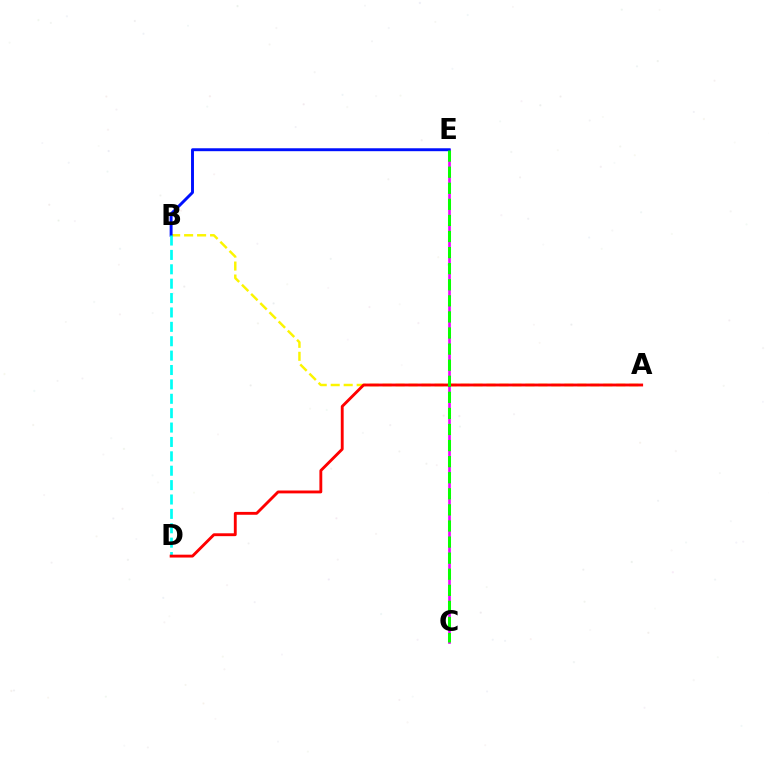{('A', 'B'): [{'color': '#fcf500', 'line_style': 'dashed', 'thickness': 1.76}], ('C', 'E'): [{'color': '#ee00ff', 'line_style': 'solid', 'thickness': 1.92}, {'color': '#08ff00', 'line_style': 'dashed', 'thickness': 2.18}], ('B', 'E'): [{'color': '#0010ff', 'line_style': 'solid', 'thickness': 2.1}], ('B', 'D'): [{'color': '#00fff6', 'line_style': 'dashed', 'thickness': 1.95}], ('A', 'D'): [{'color': '#ff0000', 'line_style': 'solid', 'thickness': 2.06}]}